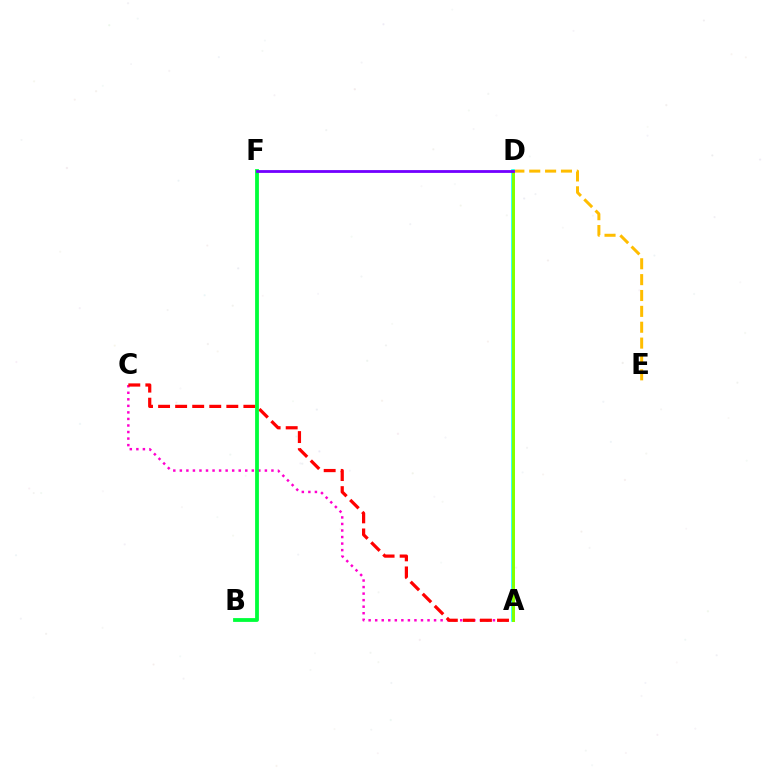{('A', 'C'): [{'color': '#ff00cf', 'line_style': 'dotted', 'thickness': 1.78}, {'color': '#ff0000', 'line_style': 'dashed', 'thickness': 2.32}], ('A', 'D'): [{'color': '#004bff', 'line_style': 'dotted', 'thickness': 2.16}, {'color': '#00fff6', 'line_style': 'solid', 'thickness': 2.58}, {'color': '#84ff00', 'line_style': 'solid', 'thickness': 2.16}], ('B', 'F'): [{'color': '#00ff39', 'line_style': 'solid', 'thickness': 2.73}], ('D', 'E'): [{'color': '#ffbd00', 'line_style': 'dashed', 'thickness': 2.16}], ('D', 'F'): [{'color': '#7200ff', 'line_style': 'solid', 'thickness': 2.02}]}